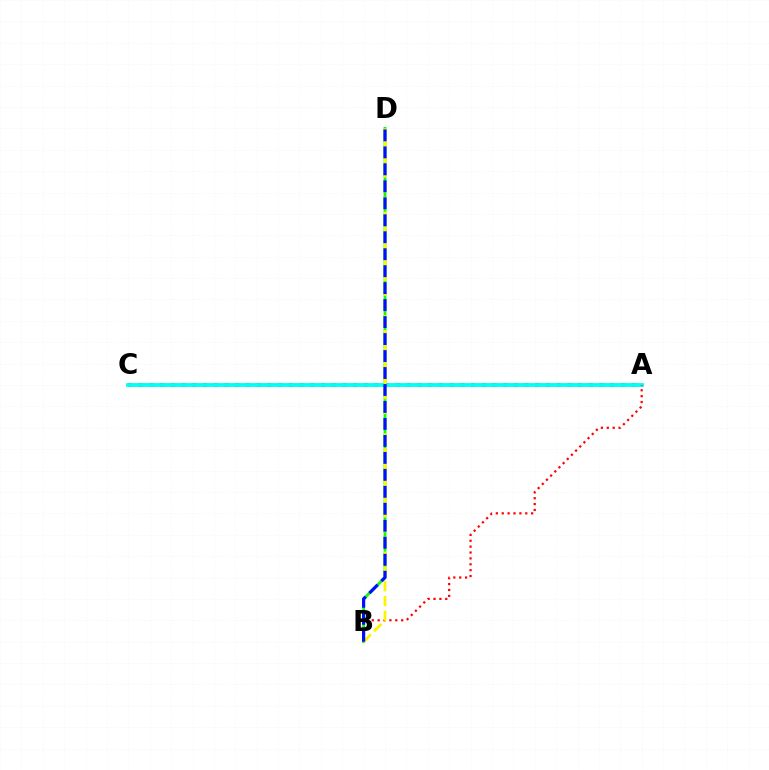{('A', 'C'): [{'color': '#ee00ff', 'line_style': 'dotted', 'thickness': 2.91}, {'color': '#00fff6', 'line_style': 'solid', 'thickness': 2.76}], ('B', 'D'): [{'color': '#08ff00', 'line_style': 'solid', 'thickness': 2.03}, {'color': '#fcf500', 'line_style': 'dashed', 'thickness': 2.01}, {'color': '#0010ff', 'line_style': 'dashed', 'thickness': 2.31}], ('A', 'B'): [{'color': '#ff0000', 'line_style': 'dotted', 'thickness': 1.6}]}